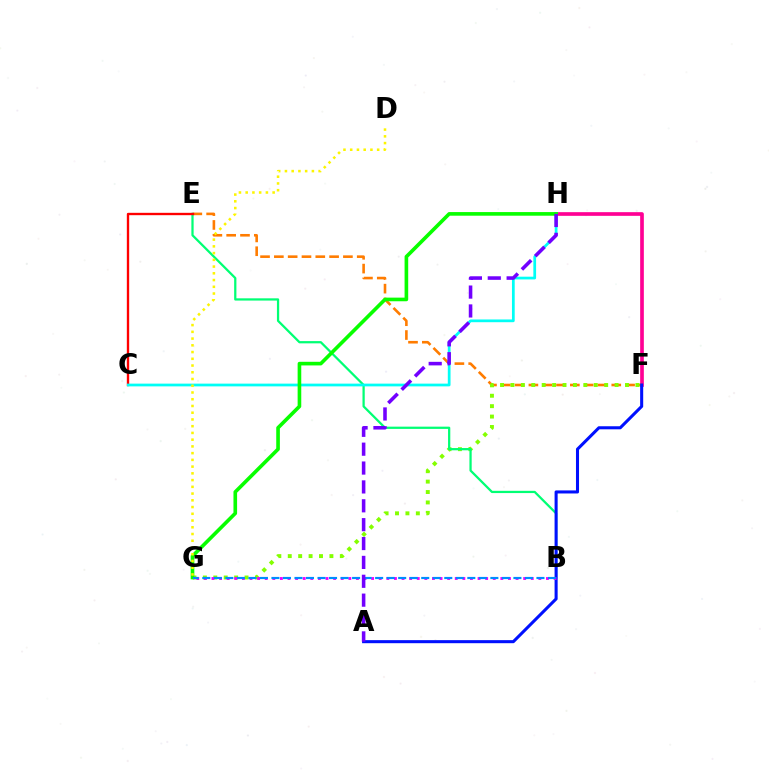{('F', 'H'): [{'color': '#ff0094', 'line_style': 'solid', 'thickness': 2.64}], ('E', 'F'): [{'color': '#ff7c00', 'line_style': 'dashed', 'thickness': 1.88}], ('F', 'G'): [{'color': '#84ff00', 'line_style': 'dotted', 'thickness': 2.83}], ('B', 'E'): [{'color': '#00ff74', 'line_style': 'solid', 'thickness': 1.62}], ('C', 'E'): [{'color': '#ff0000', 'line_style': 'solid', 'thickness': 1.7}], ('C', 'H'): [{'color': '#00fff6', 'line_style': 'solid', 'thickness': 1.97}], ('A', 'F'): [{'color': '#0010ff', 'line_style': 'solid', 'thickness': 2.2}], ('G', 'H'): [{'color': '#08ff00', 'line_style': 'solid', 'thickness': 2.62}], ('B', 'G'): [{'color': '#ee00ff', 'line_style': 'dotted', 'thickness': 2.07}, {'color': '#008cff', 'line_style': 'dashed', 'thickness': 1.57}], ('D', 'G'): [{'color': '#fcf500', 'line_style': 'dotted', 'thickness': 1.83}], ('A', 'H'): [{'color': '#7200ff', 'line_style': 'dashed', 'thickness': 2.56}]}